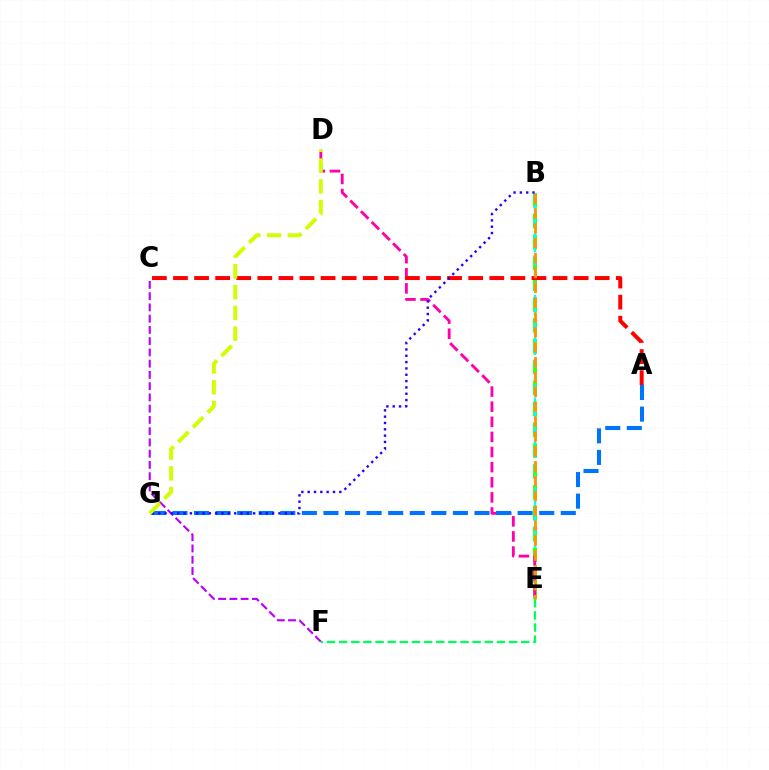{('C', 'F'): [{'color': '#b900ff', 'line_style': 'dashed', 'thickness': 1.53}], ('B', 'E'): [{'color': '#3dff00', 'line_style': 'dashed', 'thickness': 2.83}, {'color': '#00fff6', 'line_style': 'dashed', 'thickness': 1.74}, {'color': '#ff9400', 'line_style': 'dashed', 'thickness': 2.02}], ('D', 'E'): [{'color': '#ff00ac', 'line_style': 'dashed', 'thickness': 2.05}], ('A', 'G'): [{'color': '#0074ff', 'line_style': 'dashed', 'thickness': 2.93}], ('A', 'C'): [{'color': '#ff0000', 'line_style': 'dashed', 'thickness': 2.86}], ('B', 'G'): [{'color': '#2500ff', 'line_style': 'dotted', 'thickness': 1.72}], ('E', 'F'): [{'color': '#00ff5c', 'line_style': 'dashed', 'thickness': 1.65}], ('D', 'G'): [{'color': '#d1ff00', 'line_style': 'dashed', 'thickness': 2.82}]}